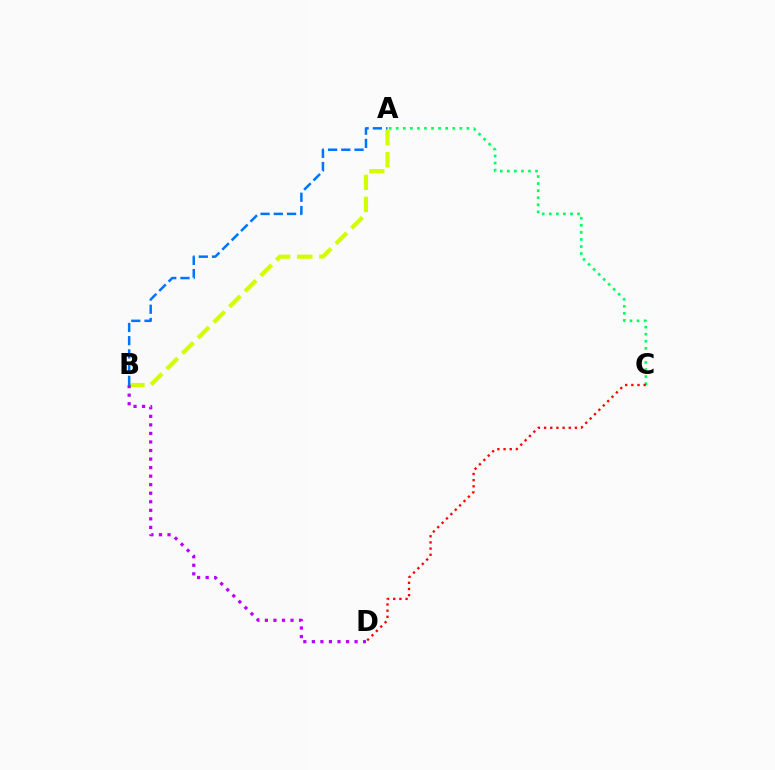{('A', 'B'): [{'color': '#d1ff00', 'line_style': 'dashed', 'thickness': 3.0}, {'color': '#0074ff', 'line_style': 'dashed', 'thickness': 1.8}], ('A', 'C'): [{'color': '#00ff5c', 'line_style': 'dotted', 'thickness': 1.92}], ('C', 'D'): [{'color': '#ff0000', 'line_style': 'dotted', 'thickness': 1.68}], ('B', 'D'): [{'color': '#b900ff', 'line_style': 'dotted', 'thickness': 2.32}]}